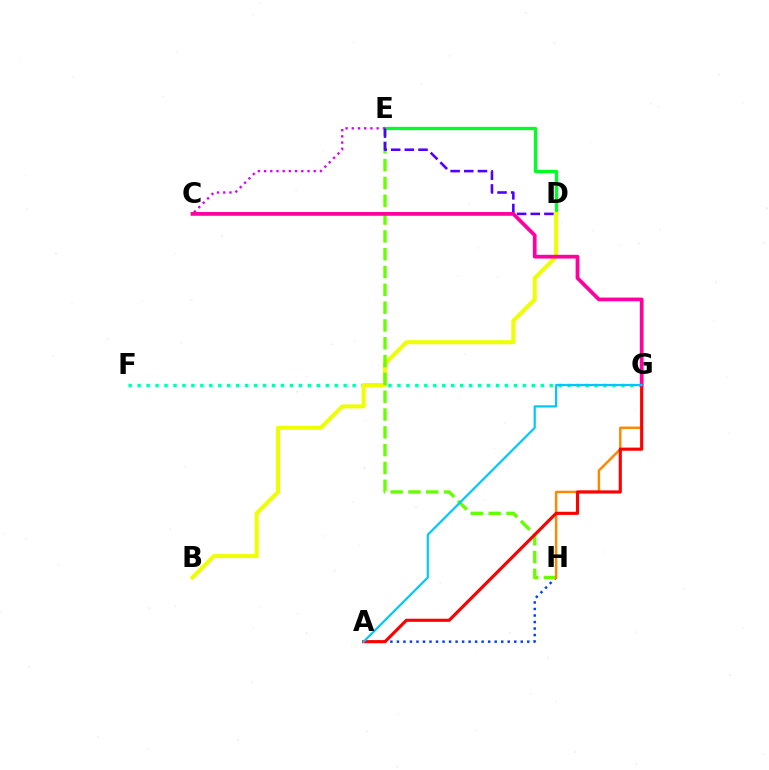{('A', 'H'): [{'color': '#003fff', 'line_style': 'dotted', 'thickness': 1.77}], ('D', 'E'): [{'color': '#00ff27', 'line_style': 'solid', 'thickness': 2.38}, {'color': '#4f00ff', 'line_style': 'dashed', 'thickness': 1.86}], ('C', 'E'): [{'color': '#d600ff', 'line_style': 'dotted', 'thickness': 1.69}], ('F', 'G'): [{'color': '#00ffaf', 'line_style': 'dotted', 'thickness': 2.43}], ('B', 'D'): [{'color': '#eeff00', 'line_style': 'solid', 'thickness': 2.9}], ('E', 'H'): [{'color': '#66ff00', 'line_style': 'dashed', 'thickness': 2.42}], ('G', 'H'): [{'color': '#ff8800', 'line_style': 'solid', 'thickness': 1.77}], ('A', 'G'): [{'color': '#ff0000', 'line_style': 'solid', 'thickness': 2.25}, {'color': '#00c7ff', 'line_style': 'solid', 'thickness': 1.58}], ('C', 'G'): [{'color': '#ff00a0', 'line_style': 'solid', 'thickness': 2.69}]}